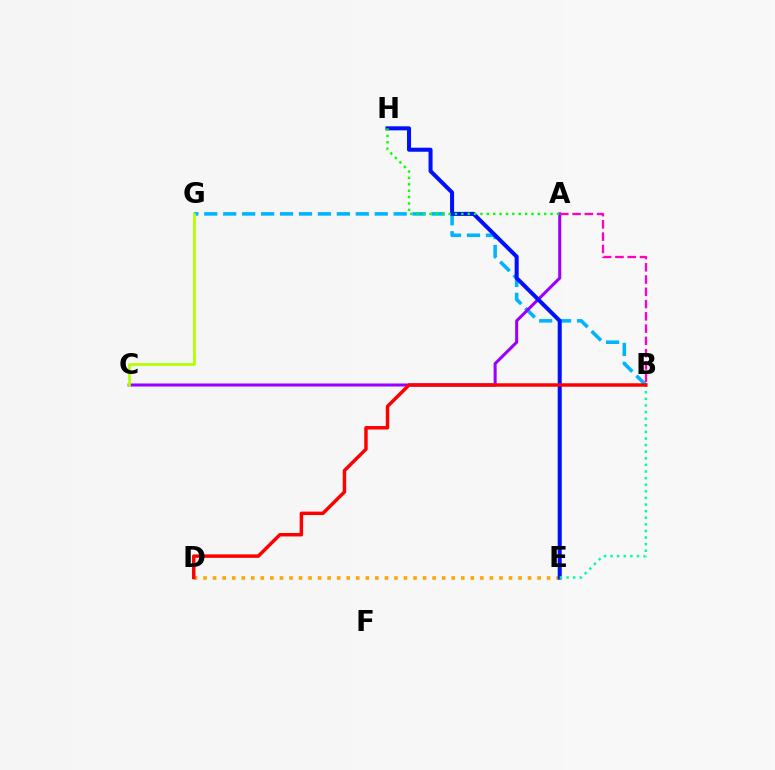{('B', 'G'): [{'color': '#00b5ff', 'line_style': 'dashed', 'thickness': 2.57}], ('A', 'C'): [{'color': '#9b00ff', 'line_style': 'solid', 'thickness': 2.19}], ('D', 'E'): [{'color': '#ffa500', 'line_style': 'dotted', 'thickness': 2.59}], ('E', 'H'): [{'color': '#0010ff', 'line_style': 'solid', 'thickness': 2.9}], ('A', 'B'): [{'color': '#ff00bd', 'line_style': 'dashed', 'thickness': 1.67}], ('C', 'G'): [{'color': '#b3ff00', 'line_style': 'solid', 'thickness': 1.96}], ('B', 'E'): [{'color': '#00ff9d', 'line_style': 'dotted', 'thickness': 1.79}], ('A', 'H'): [{'color': '#08ff00', 'line_style': 'dotted', 'thickness': 1.73}], ('B', 'D'): [{'color': '#ff0000', 'line_style': 'solid', 'thickness': 2.49}]}